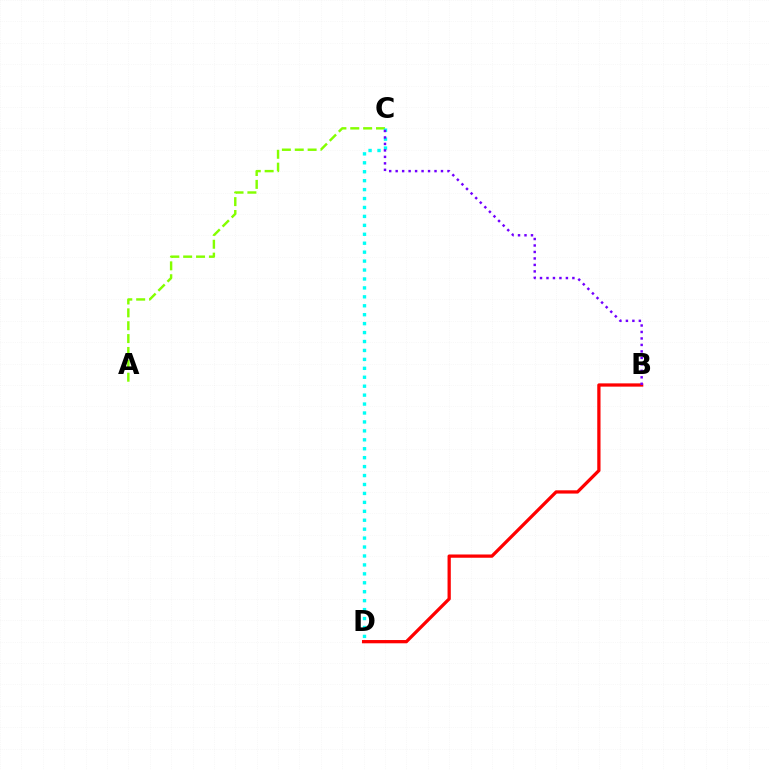{('A', 'C'): [{'color': '#84ff00', 'line_style': 'dashed', 'thickness': 1.75}], ('C', 'D'): [{'color': '#00fff6', 'line_style': 'dotted', 'thickness': 2.43}], ('B', 'D'): [{'color': '#ff0000', 'line_style': 'solid', 'thickness': 2.35}], ('B', 'C'): [{'color': '#7200ff', 'line_style': 'dotted', 'thickness': 1.76}]}